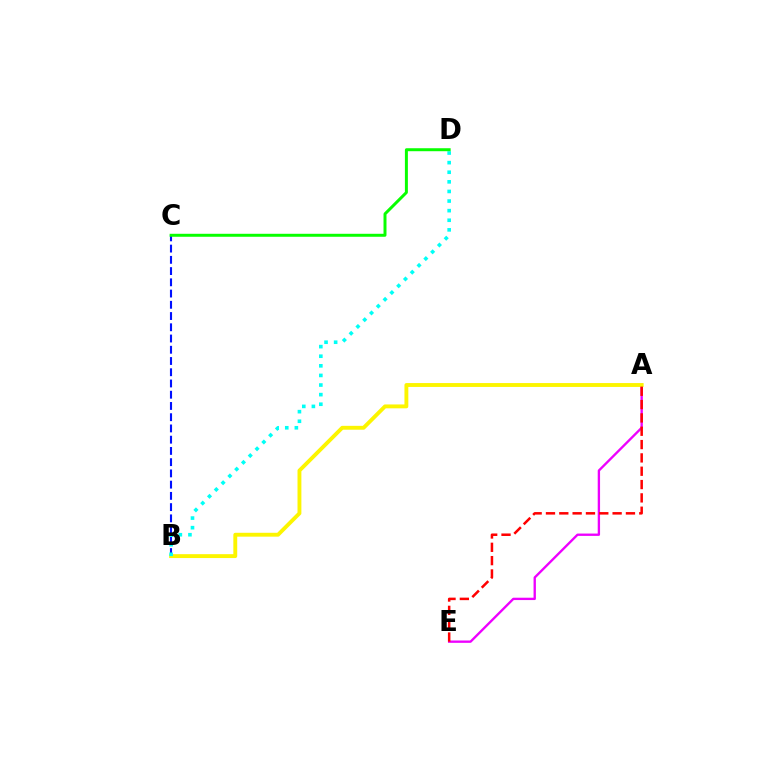{('A', 'E'): [{'color': '#ee00ff', 'line_style': 'solid', 'thickness': 1.69}, {'color': '#ff0000', 'line_style': 'dashed', 'thickness': 1.81}], ('B', 'C'): [{'color': '#0010ff', 'line_style': 'dashed', 'thickness': 1.53}], ('A', 'B'): [{'color': '#fcf500', 'line_style': 'solid', 'thickness': 2.79}], ('B', 'D'): [{'color': '#00fff6', 'line_style': 'dotted', 'thickness': 2.61}], ('C', 'D'): [{'color': '#08ff00', 'line_style': 'solid', 'thickness': 2.14}]}